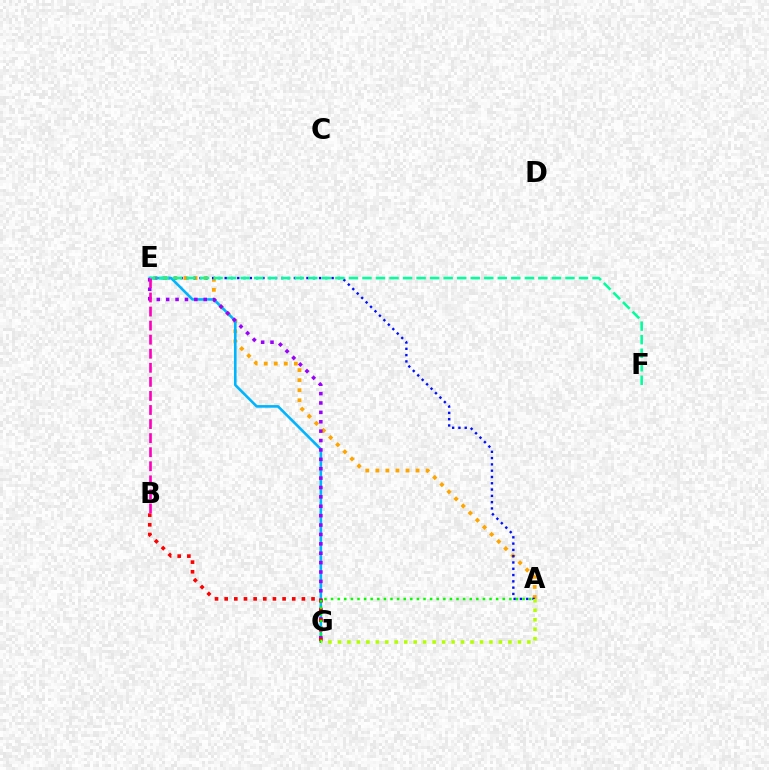{('A', 'E'): [{'color': '#ffa500', 'line_style': 'dotted', 'thickness': 2.73}, {'color': '#0010ff', 'line_style': 'dotted', 'thickness': 1.71}], ('E', 'G'): [{'color': '#00b5ff', 'line_style': 'solid', 'thickness': 1.88}, {'color': '#9b00ff', 'line_style': 'dotted', 'thickness': 2.55}], ('B', 'G'): [{'color': '#ff0000', 'line_style': 'dotted', 'thickness': 2.62}], ('E', 'F'): [{'color': '#00ff9d', 'line_style': 'dashed', 'thickness': 1.84}], ('A', 'G'): [{'color': '#08ff00', 'line_style': 'dotted', 'thickness': 1.79}, {'color': '#b3ff00', 'line_style': 'dotted', 'thickness': 2.57}], ('B', 'E'): [{'color': '#ff00bd', 'line_style': 'dashed', 'thickness': 1.91}]}